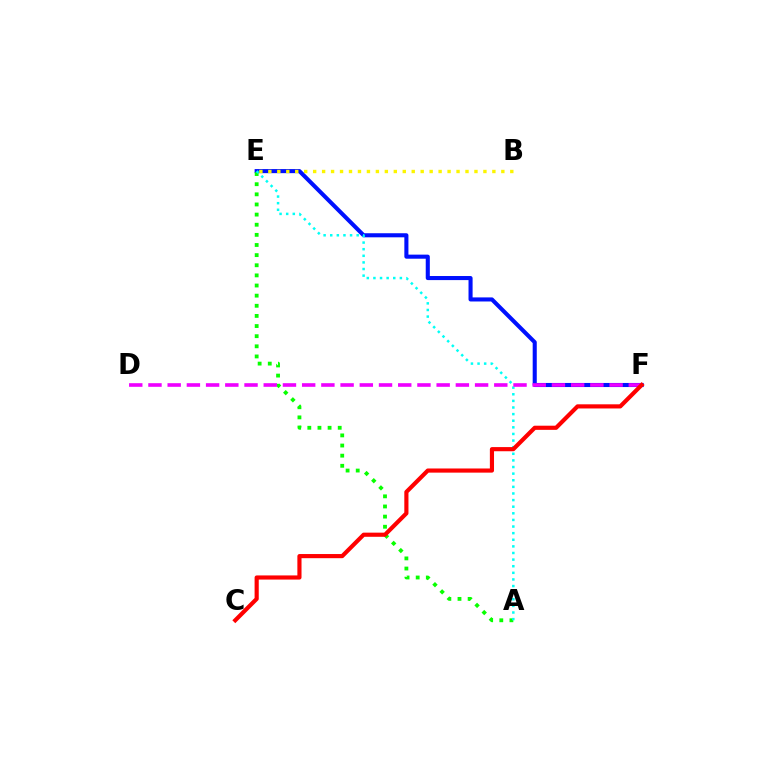{('E', 'F'): [{'color': '#0010ff', 'line_style': 'solid', 'thickness': 2.94}], ('A', 'E'): [{'color': '#08ff00', 'line_style': 'dotted', 'thickness': 2.75}, {'color': '#00fff6', 'line_style': 'dotted', 'thickness': 1.8}], ('D', 'F'): [{'color': '#ee00ff', 'line_style': 'dashed', 'thickness': 2.61}], ('B', 'E'): [{'color': '#fcf500', 'line_style': 'dotted', 'thickness': 2.43}], ('C', 'F'): [{'color': '#ff0000', 'line_style': 'solid', 'thickness': 2.99}]}